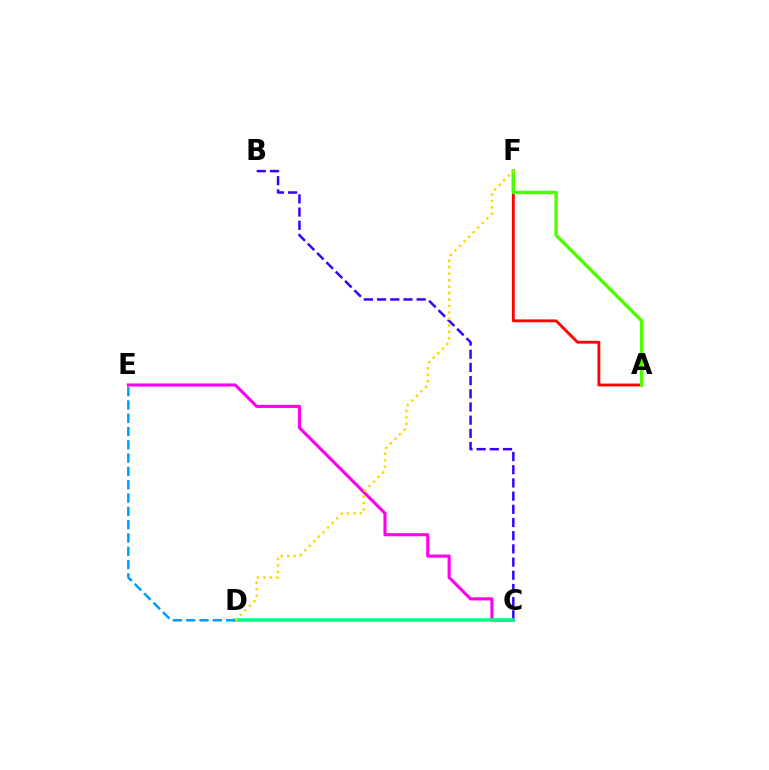{('B', 'C'): [{'color': '#3700ff', 'line_style': 'dashed', 'thickness': 1.79}], ('C', 'E'): [{'color': '#ff00ed', 'line_style': 'solid', 'thickness': 2.25}], ('A', 'F'): [{'color': '#ff0000', 'line_style': 'solid', 'thickness': 2.05}, {'color': '#4fff00', 'line_style': 'solid', 'thickness': 2.46}], ('C', 'D'): [{'color': '#00ff86', 'line_style': 'solid', 'thickness': 2.53}], ('D', 'E'): [{'color': '#009eff', 'line_style': 'dashed', 'thickness': 1.81}], ('D', 'F'): [{'color': '#ffd500', 'line_style': 'dotted', 'thickness': 1.76}]}